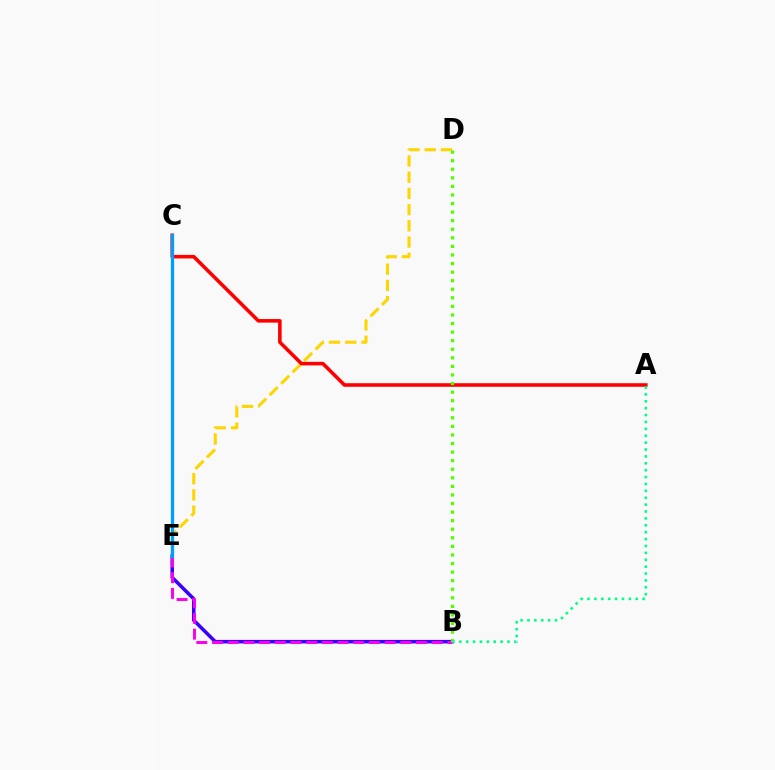{('D', 'E'): [{'color': '#ffd500', 'line_style': 'dashed', 'thickness': 2.2}], ('B', 'E'): [{'color': '#3700ff', 'line_style': 'solid', 'thickness': 2.54}, {'color': '#ff00ed', 'line_style': 'dashed', 'thickness': 2.13}], ('A', 'C'): [{'color': '#ff0000', 'line_style': 'solid', 'thickness': 2.57}], ('B', 'D'): [{'color': '#4fff00', 'line_style': 'dotted', 'thickness': 2.33}], ('C', 'E'): [{'color': '#009eff', 'line_style': 'solid', 'thickness': 2.36}], ('A', 'B'): [{'color': '#00ff86', 'line_style': 'dotted', 'thickness': 1.87}]}